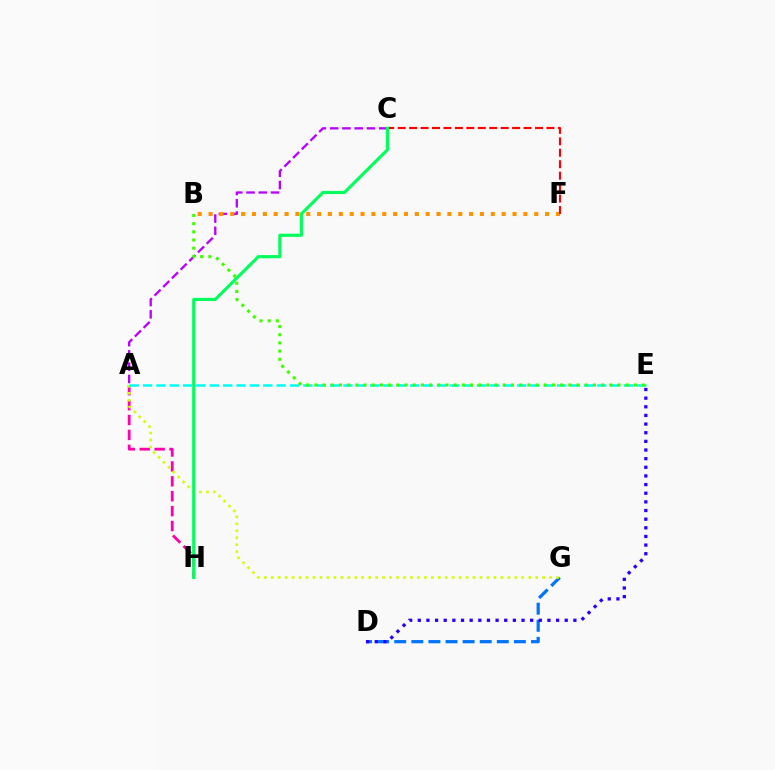{('D', 'G'): [{'color': '#0074ff', 'line_style': 'dashed', 'thickness': 2.32}], ('A', 'H'): [{'color': '#ff00ac', 'line_style': 'dashed', 'thickness': 2.03}], ('A', 'G'): [{'color': '#d1ff00', 'line_style': 'dotted', 'thickness': 1.89}], ('A', 'C'): [{'color': '#b900ff', 'line_style': 'dashed', 'thickness': 1.67}], ('B', 'F'): [{'color': '#ff9400', 'line_style': 'dotted', 'thickness': 2.95}], ('C', 'F'): [{'color': '#ff0000', 'line_style': 'dashed', 'thickness': 1.55}], ('A', 'E'): [{'color': '#00fff6', 'line_style': 'dashed', 'thickness': 1.81}], ('B', 'E'): [{'color': '#3dff00', 'line_style': 'dotted', 'thickness': 2.23}], ('D', 'E'): [{'color': '#2500ff', 'line_style': 'dotted', 'thickness': 2.35}], ('C', 'H'): [{'color': '#00ff5c', 'line_style': 'solid', 'thickness': 2.27}]}